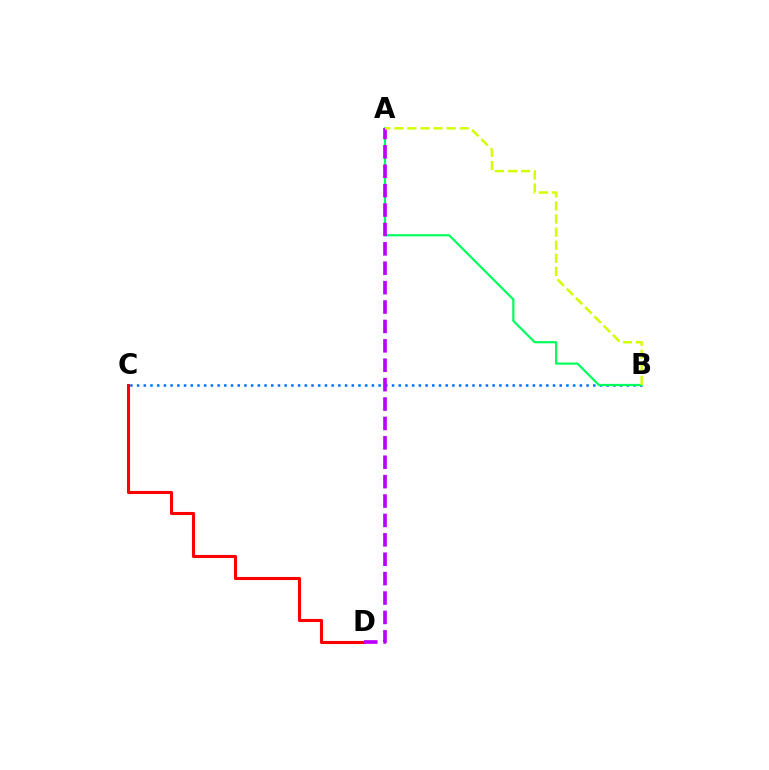{('B', 'C'): [{'color': '#0074ff', 'line_style': 'dotted', 'thickness': 1.82}], ('C', 'D'): [{'color': '#ff0000', 'line_style': 'solid', 'thickness': 2.21}], ('A', 'B'): [{'color': '#00ff5c', 'line_style': 'solid', 'thickness': 1.58}, {'color': '#d1ff00', 'line_style': 'dashed', 'thickness': 1.78}], ('A', 'D'): [{'color': '#b900ff', 'line_style': 'dashed', 'thickness': 2.64}]}